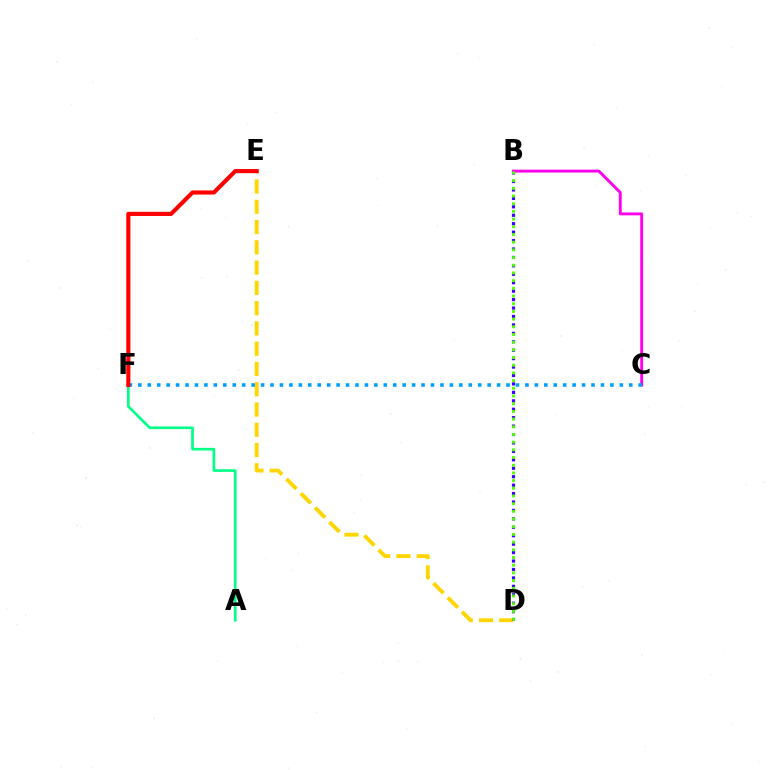{('D', 'E'): [{'color': '#ffd500', 'line_style': 'dashed', 'thickness': 2.75}], ('B', 'D'): [{'color': '#3700ff', 'line_style': 'dotted', 'thickness': 2.29}, {'color': '#4fff00', 'line_style': 'dotted', 'thickness': 2.09}], ('B', 'C'): [{'color': '#ff00ed', 'line_style': 'solid', 'thickness': 2.07}], ('C', 'F'): [{'color': '#009eff', 'line_style': 'dotted', 'thickness': 2.57}], ('A', 'F'): [{'color': '#00ff86', 'line_style': 'solid', 'thickness': 1.91}], ('E', 'F'): [{'color': '#ff0000', 'line_style': 'solid', 'thickness': 2.98}]}